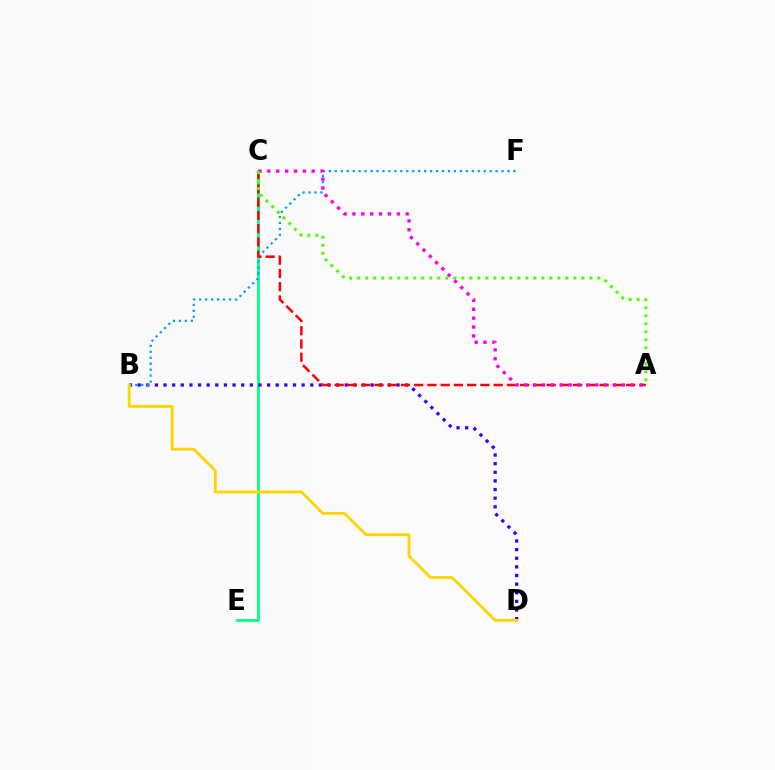{('C', 'E'): [{'color': '#00ff86', 'line_style': 'solid', 'thickness': 1.99}], ('B', 'D'): [{'color': '#3700ff', 'line_style': 'dotted', 'thickness': 2.34}, {'color': '#ffd500', 'line_style': 'solid', 'thickness': 2.03}], ('B', 'F'): [{'color': '#009eff', 'line_style': 'dotted', 'thickness': 1.62}], ('A', 'C'): [{'color': '#ff0000', 'line_style': 'dashed', 'thickness': 1.8}, {'color': '#ff00ed', 'line_style': 'dotted', 'thickness': 2.41}, {'color': '#4fff00', 'line_style': 'dotted', 'thickness': 2.18}]}